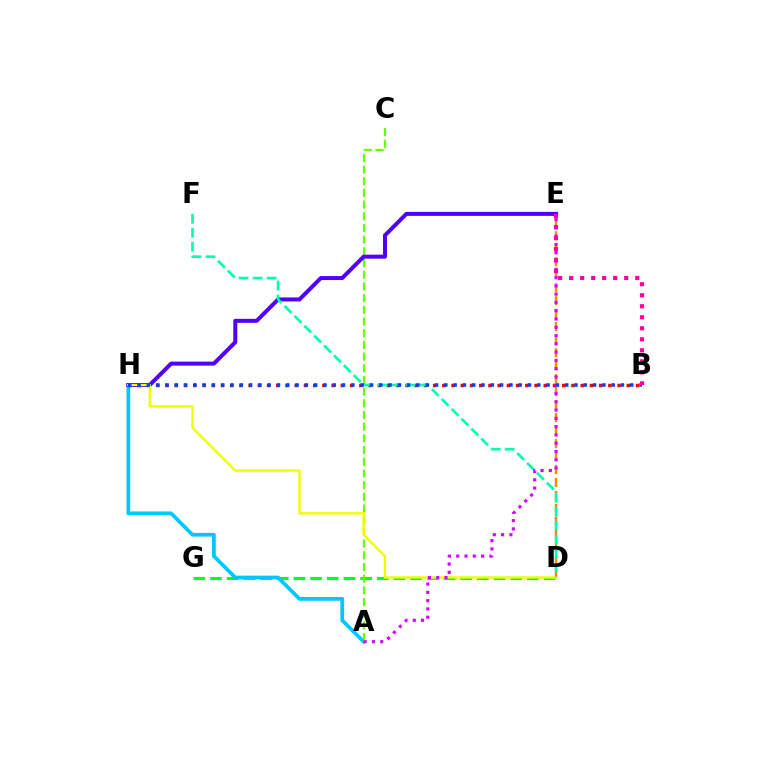{('D', 'G'): [{'color': '#00ff27', 'line_style': 'dashed', 'thickness': 2.27}], ('A', 'H'): [{'color': '#00c7ff', 'line_style': 'solid', 'thickness': 2.69}], ('D', 'E'): [{'color': '#ff8800', 'line_style': 'dashed', 'thickness': 1.76}], ('A', 'C'): [{'color': '#66ff00', 'line_style': 'dashed', 'thickness': 1.59}], ('B', 'H'): [{'color': '#ff0000', 'line_style': 'dotted', 'thickness': 2.51}, {'color': '#003fff', 'line_style': 'dotted', 'thickness': 2.53}], ('E', 'H'): [{'color': '#4f00ff', 'line_style': 'solid', 'thickness': 2.88}], ('D', 'H'): [{'color': '#eeff00', 'line_style': 'solid', 'thickness': 1.69}], ('D', 'F'): [{'color': '#00ffaf', 'line_style': 'dashed', 'thickness': 1.9}], ('A', 'E'): [{'color': '#d600ff', 'line_style': 'dotted', 'thickness': 2.25}], ('B', 'E'): [{'color': '#ff00a0', 'line_style': 'dotted', 'thickness': 2.99}]}